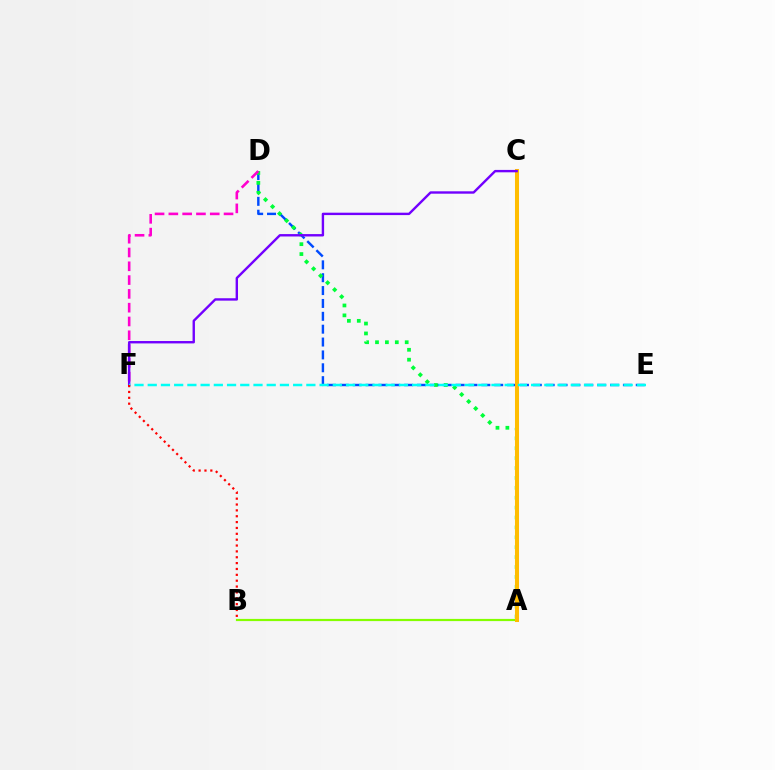{('A', 'B'): [{'color': '#84ff00', 'line_style': 'solid', 'thickness': 1.58}], ('D', 'E'): [{'color': '#004bff', 'line_style': 'dashed', 'thickness': 1.75}], ('A', 'D'): [{'color': '#00ff39', 'line_style': 'dotted', 'thickness': 2.69}], ('D', 'F'): [{'color': '#ff00cf', 'line_style': 'dashed', 'thickness': 1.87}], ('A', 'C'): [{'color': '#ffbd00', 'line_style': 'solid', 'thickness': 2.91}], ('C', 'F'): [{'color': '#7200ff', 'line_style': 'solid', 'thickness': 1.72}], ('E', 'F'): [{'color': '#00fff6', 'line_style': 'dashed', 'thickness': 1.8}], ('B', 'F'): [{'color': '#ff0000', 'line_style': 'dotted', 'thickness': 1.59}]}